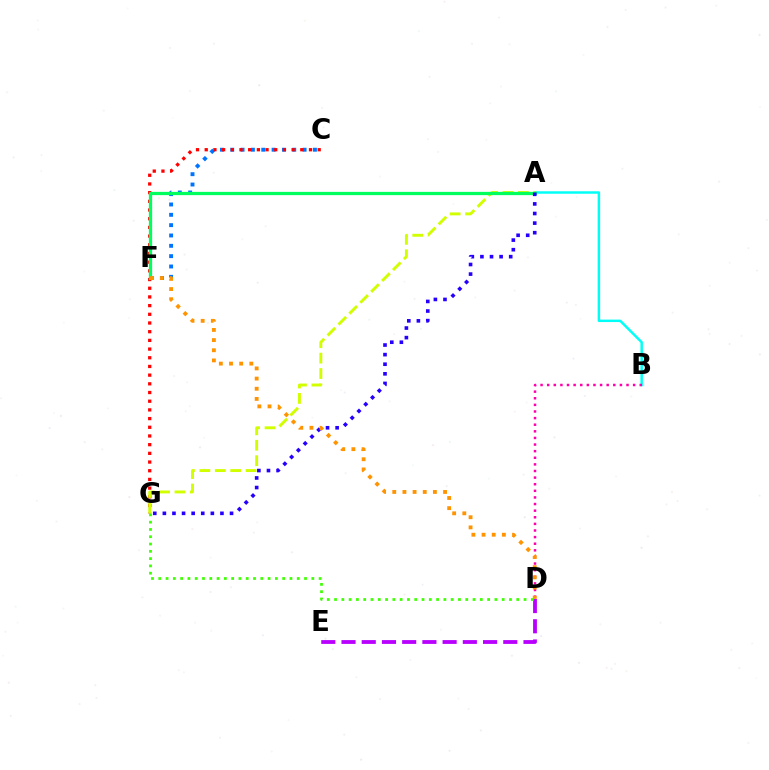{('A', 'B'): [{'color': '#00fff6', 'line_style': 'solid', 'thickness': 1.78}], ('D', 'E'): [{'color': '#b900ff', 'line_style': 'dashed', 'thickness': 2.75}], ('C', 'F'): [{'color': '#0074ff', 'line_style': 'dotted', 'thickness': 2.81}], ('C', 'G'): [{'color': '#ff0000', 'line_style': 'dotted', 'thickness': 2.36}], ('B', 'D'): [{'color': '#ff00ac', 'line_style': 'dotted', 'thickness': 1.8}], ('A', 'G'): [{'color': '#d1ff00', 'line_style': 'dashed', 'thickness': 2.09}, {'color': '#2500ff', 'line_style': 'dotted', 'thickness': 2.61}], ('A', 'F'): [{'color': '#00ff5c', 'line_style': 'solid', 'thickness': 2.35}], ('D', 'F'): [{'color': '#ff9400', 'line_style': 'dotted', 'thickness': 2.76}], ('D', 'G'): [{'color': '#3dff00', 'line_style': 'dotted', 'thickness': 1.98}]}